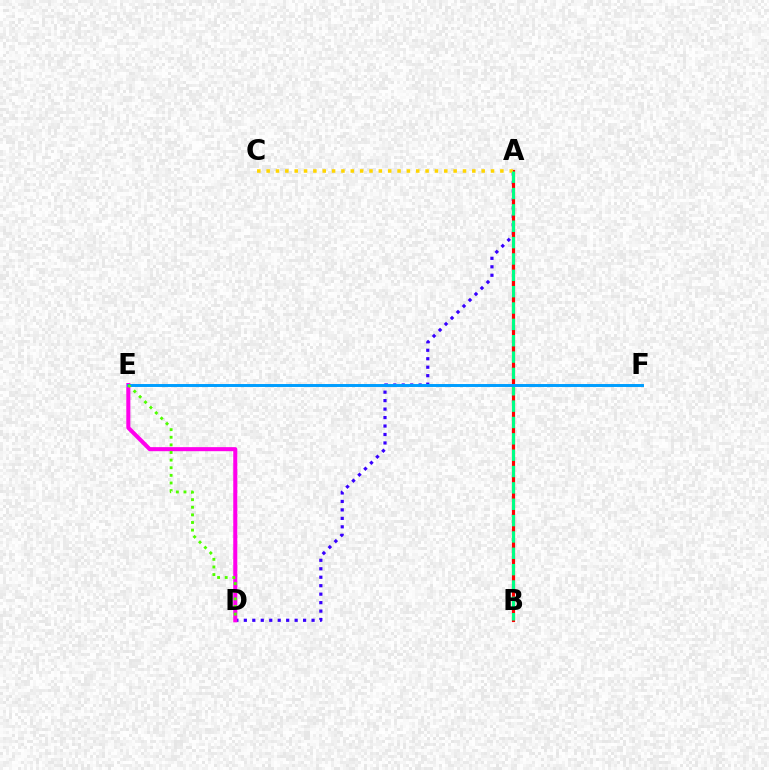{('A', 'D'): [{'color': '#3700ff', 'line_style': 'dotted', 'thickness': 2.3}], ('D', 'E'): [{'color': '#ff00ed', 'line_style': 'solid', 'thickness': 2.92}, {'color': '#4fff00', 'line_style': 'dotted', 'thickness': 2.07}], ('A', 'B'): [{'color': '#ff0000', 'line_style': 'solid', 'thickness': 2.29}, {'color': '#00ff86', 'line_style': 'dashed', 'thickness': 2.22}], ('A', 'C'): [{'color': '#ffd500', 'line_style': 'dotted', 'thickness': 2.54}], ('E', 'F'): [{'color': '#009eff', 'line_style': 'solid', 'thickness': 2.12}]}